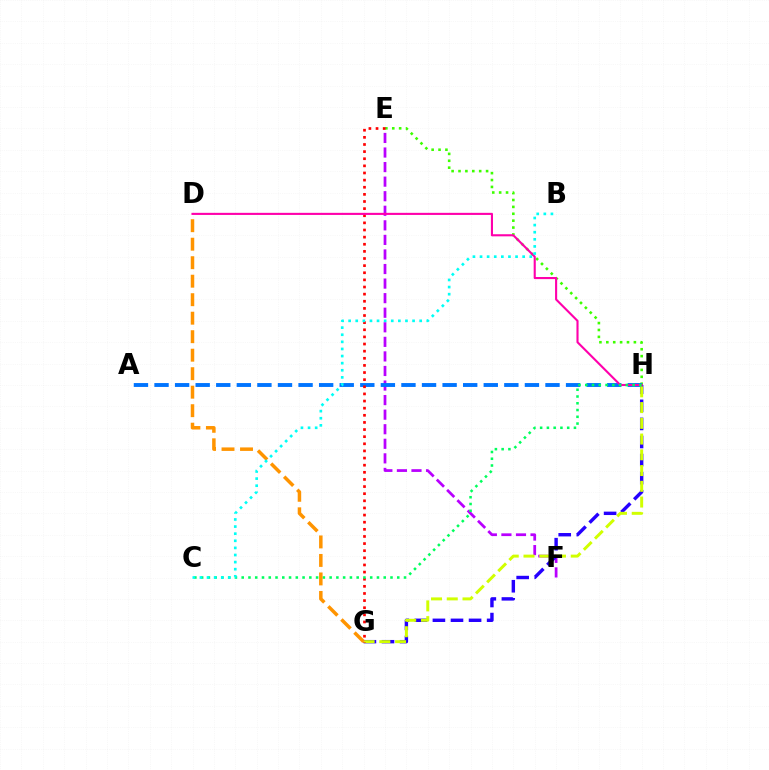{('E', 'H'): [{'color': '#3dff00', 'line_style': 'dotted', 'thickness': 1.87}], ('E', 'F'): [{'color': '#b900ff', 'line_style': 'dashed', 'thickness': 1.98}], ('G', 'H'): [{'color': '#2500ff', 'line_style': 'dashed', 'thickness': 2.46}, {'color': '#d1ff00', 'line_style': 'dashed', 'thickness': 2.14}], ('A', 'H'): [{'color': '#0074ff', 'line_style': 'dashed', 'thickness': 2.8}], ('E', 'G'): [{'color': '#ff0000', 'line_style': 'dotted', 'thickness': 1.94}], ('D', 'H'): [{'color': '#ff00ac', 'line_style': 'solid', 'thickness': 1.52}], ('C', 'H'): [{'color': '#00ff5c', 'line_style': 'dotted', 'thickness': 1.84}], ('D', 'G'): [{'color': '#ff9400', 'line_style': 'dashed', 'thickness': 2.51}], ('B', 'C'): [{'color': '#00fff6', 'line_style': 'dotted', 'thickness': 1.93}]}